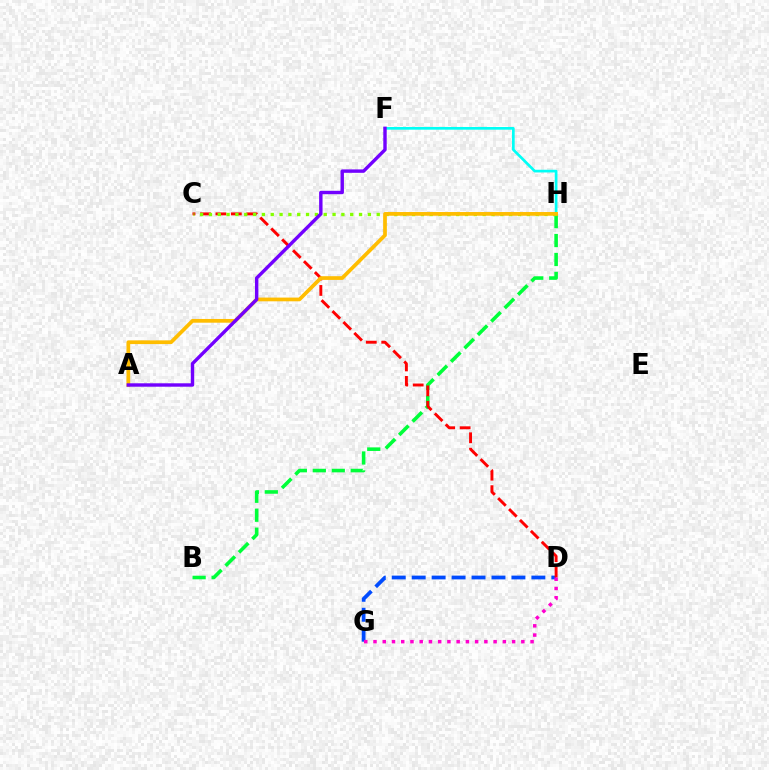{('D', 'G'): [{'color': '#004bff', 'line_style': 'dashed', 'thickness': 2.71}, {'color': '#ff00cf', 'line_style': 'dotted', 'thickness': 2.51}], ('B', 'H'): [{'color': '#00ff39', 'line_style': 'dashed', 'thickness': 2.58}], ('F', 'H'): [{'color': '#00fff6', 'line_style': 'solid', 'thickness': 1.94}], ('C', 'D'): [{'color': '#ff0000', 'line_style': 'dashed', 'thickness': 2.1}], ('C', 'H'): [{'color': '#84ff00', 'line_style': 'dotted', 'thickness': 2.4}], ('A', 'H'): [{'color': '#ffbd00', 'line_style': 'solid', 'thickness': 2.68}], ('A', 'F'): [{'color': '#7200ff', 'line_style': 'solid', 'thickness': 2.45}]}